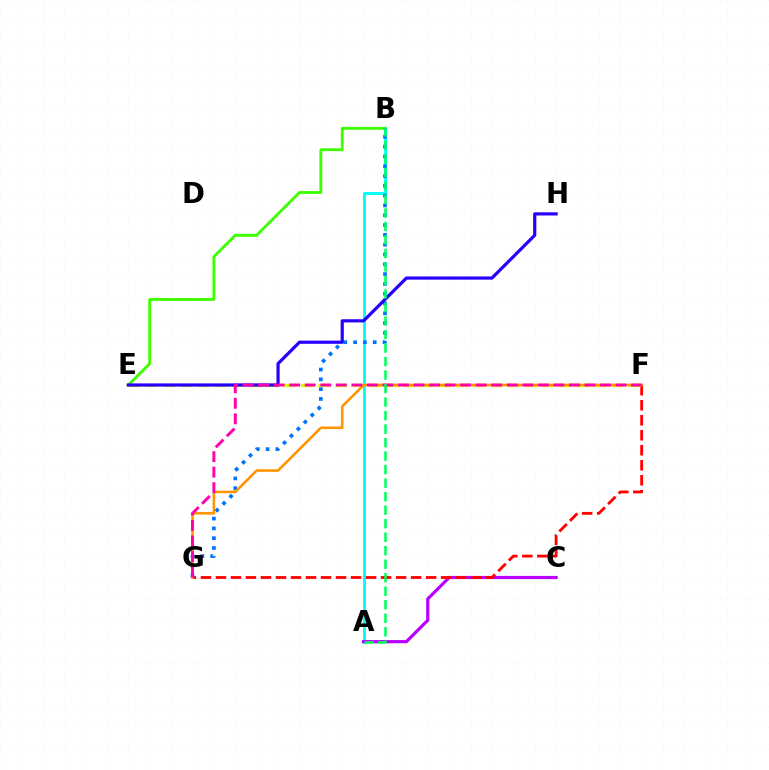{('A', 'B'): [{'color': '#00fff6', 'line_style': 'solid', 'thickness': 2.08}, {'color': '#00ff5c', 'line_style': 'dashed', 'thickness': 1.84}], ('A', 'C'): [{'color': '#b900ff', 'line_style': 'solid', 'thickness': 2.3}], ('F', 'G'): [{'color': '#ff0000', 'line_style': 'dashed', 'thickness': 2.04}, {'color': '#ff9400', 'line_style': 'solid', 'thickness': 1.85}, {'color': '#ff00ac', 'line_style': 'dashed', 'thickness': 2.11}], ('B', 'E'): [{'color': '#3dff00', 'line_style': 'solid', 'thickness': 2.06}], ('B', 'G'): [{'color': '#0074ff', 'line_style': 'dotted', 'thickness': 2.66}], ('E', 'F'): [{'color': '#d1ff00', 'line_style': 'dashed', 'thickness': 2.34}], ('E', 'H'): [{'color': '#2500ff', 'line_style': 'solid', 'thickness': 2.3}]}